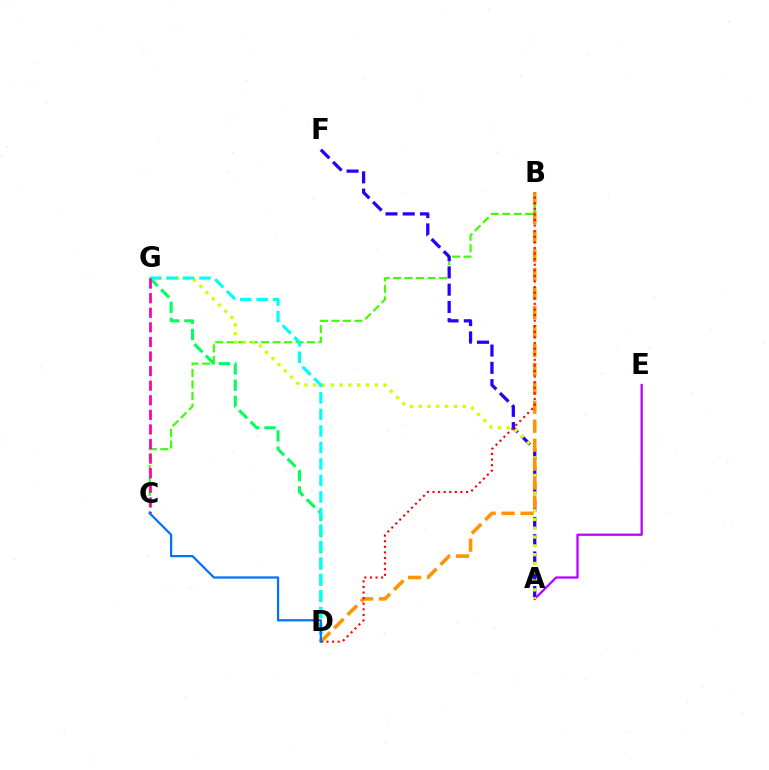{('B', 'C'): [{'color': '#3dff00', 'line_style': 'dashed', 'thickness': 1.56}], ('A', 'F'): [{'color': '#2500ff', 'line_style': 'dashed', 'thickness': 2.35}], ('A', 'E'): [{'color': '#b900ff', 'line_style': 'solid', 'thickness': 1.62}], ('A', 'G'): [{'color': '#d1ff00', 'line_style': 'dotted', 'thickness': 2.39}], ('D', 'G'): [{'color': '#00ff5c', 'line_style': 'dashed', 'thickness': 2.2}, {'color': '#00fff6', 'line_style': 'dashed', 'thickness': 2.24}], ('B', 'D'): [{'color': '#ff9400', 'line_style': 'dashed', 'thickness': 2.57}, {'color': '#ff0000', 'line_style': 'dotted', 'thickness': 1.52}], ('C', 'G'): [{'color': '#ff00ac', 'line_style': 'dashed', 'thickness': 1.98}], ('C', 'D'): [{'color': '#0074ff', 'line_style': 'solid', 'thickness': 1.62}]}